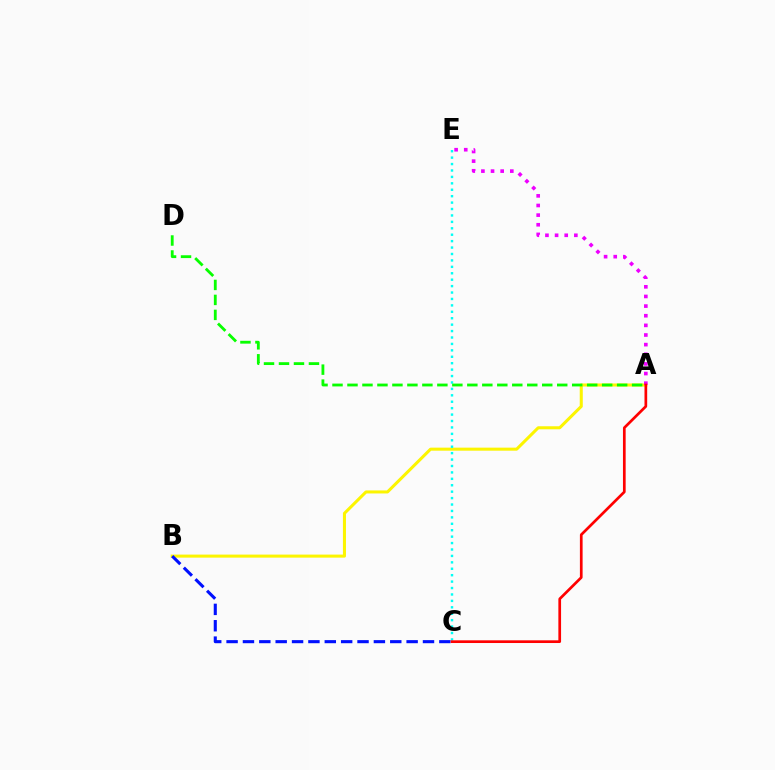{('A', 'B'): [{'color': '#fcf500', 'line_style': 'solid', 'thickness': 2.19}], ('C', 'E'): [{'color': '#00fff6', 'line_style': 'dotted', 'thickness': 1.75}], ('A', 'E'): [{'color': '#ee00ff', 'line_style': 'dotted', 'thickness': 2.62}], ('B', 'C'): [{'color': '#0010ff', 'line_style': 'dashed', 'thickness': 2.22}], ('A', 'C'): [{'color': '#ff0000', 'line_style': 'solid', 'thickness': 1.94}], ('A', 'D'): [{'color': '#08ff00', 'line_style': 'dashed', 'thickness': 2.04}]}